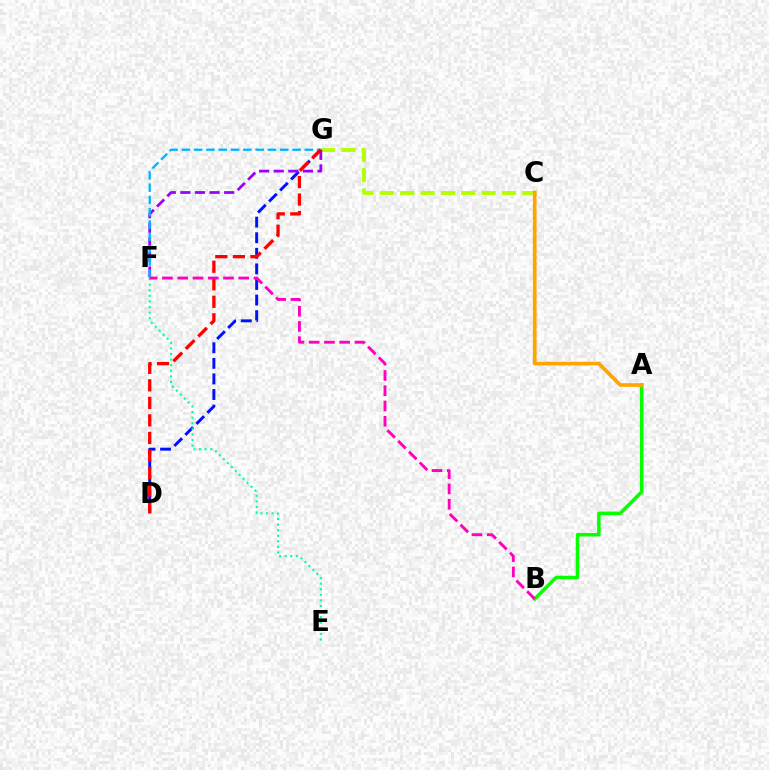{('D', 'G'): [{'color': '#0010ff', 'line_style': 'dashed', 'thickness': 2.12}, {'color': '#ff0000', 'line_style': 'dashed', 'thickness': 2.38}], ('C', 'G'): [{'color': '#b3ff00', 'line_style': 'dashed', 'thickness': 2.76}], ('F', 'G'): [{'color': '#9b00ff', 'line_style': 'dashed', 'thickness': 1.98}, {'color': '#00b5ff', 'line_style': 'dashed', 'thickness': 1.67}], ('A', 'B'): [{'color': '#08ff00', 'line_style': 'solid', 'thickness': 2.52}], ('A', 'C'): [{'color': '#ffa500', 'line_style': 'solid', 'thickness': 2.65}], ('E', 'F'): [{'color': '#00ff9d', 'line_style': 'dotted', 'thickness': 1.52}], ('B', 'F'): [{'color': '#ff00bd', 'line_style': 'dashed', 'thickness': 2.07}]}